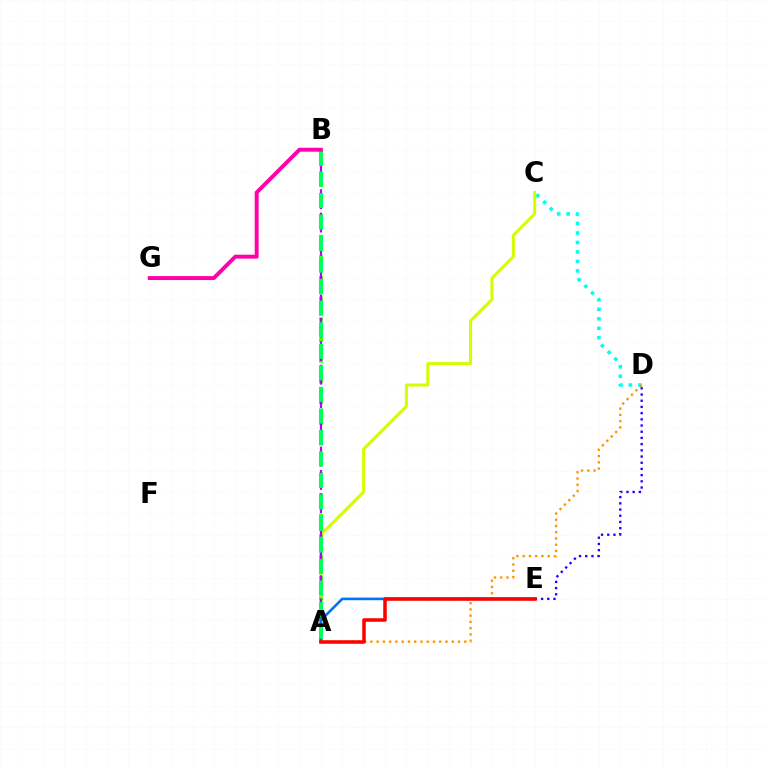{('D', 'E'): [{'color': '#2500ff', 'line_style': 'dotted', 'thickness': 1.68}], ('A', 'C'): [{'color': '#d1ff00', 'line_style': 'solid', 'thickness': 2.18}], ('A', 'B'): [{'color': '#3dff00', 'line_style': 'dotted', 'thickness': 2.81}, {'color': '#b900ff', 'line_style': 'dashed', 'thickness': 1.59}, {'color': '#00ff5c', 'line_style': 'dashed', 'thickness': 2.92}], ('C', 'D'): [{'color': '#00fff6', 'line_style': 'dotted', 'thickness': 2.57}], ('A', 'E'): [{'color': '#0074ff', 'line_style': 'solid', 'thickness': 1.9}, {'color': '#ff0000', 'line_style': 'solid', 'thickness': 2.54}], ('A', 'D'): [{'color': '#ff9400', 'line_style': 'dotted', 'thickness': 1.7}], ('B', 'G'): [{'color': '#ff00ac', 'line_style': 'solid', 'thickness': 2.83}]}